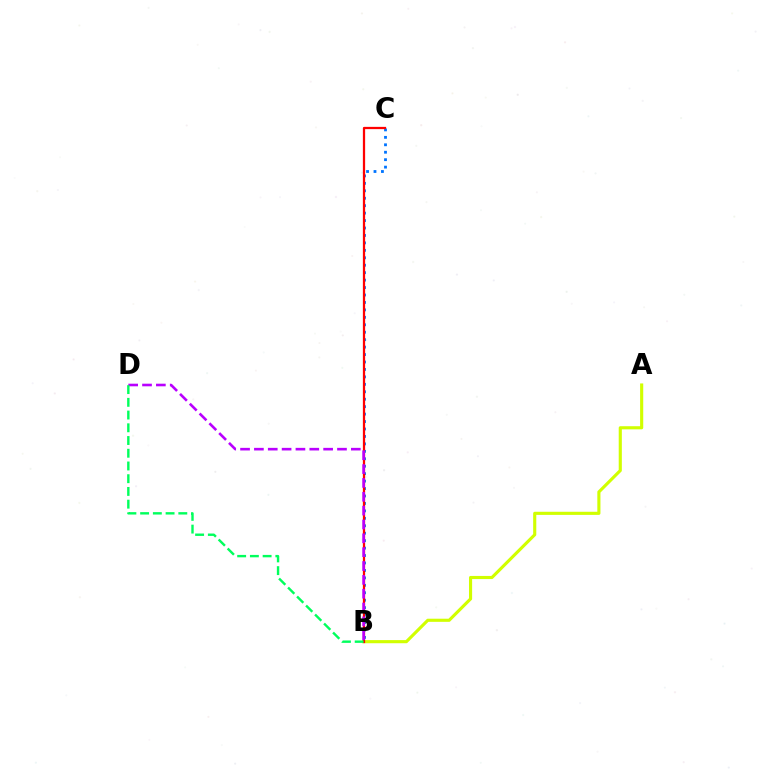{('B', 'C'): [{'color': '#0074ff', 'line_style': 'dotted', 'thickness': 2.02}, {'color': '#ff0000', 'line_style': 'solid', 'thickness': 1.62}], ('A', 'B'): [{'color': '#d1ff00', 'line_style': 'solid', 'thickness': 2.25}], ('B', 'D'): [{'color': '#b900ff', 'line_style': 'dashed', 'thickness': 1.88}, {'color': '#00ff5c', 'line_style': 'dashed', 'thickness': 1.73}]}